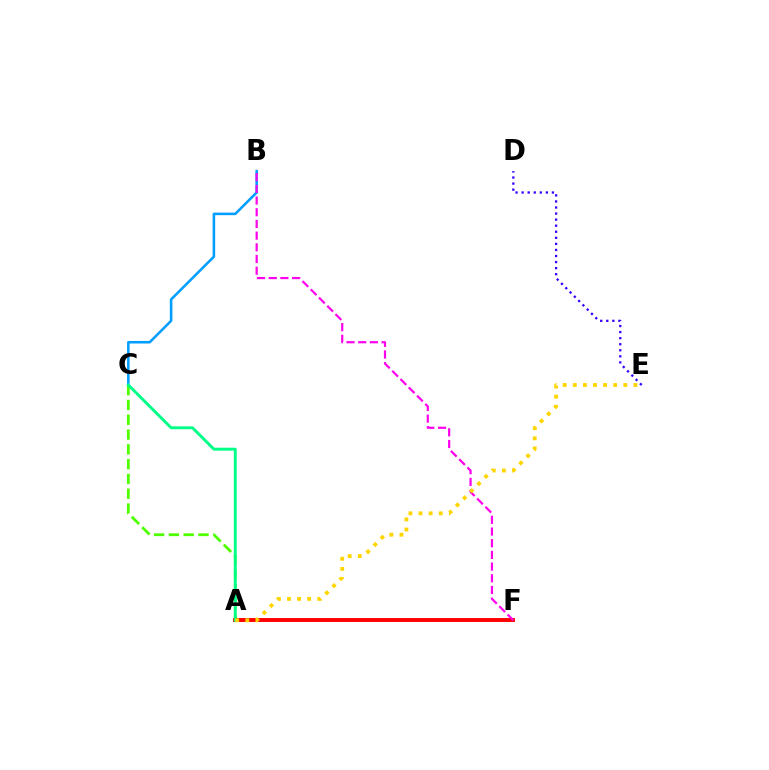{('B', 'C'): [{'color': '#009eff', 'line_style': 'solid', 'thickness': 1.85}], ('A', 'F'): [{'color': '#ff0000', 'line_style': 'solid', 'thickness': 2.81}], ('A', 'C'): [{'color': '#4fff00', 'line_style': 'dashed', 'thickness': 2.01}, {'color': '#00ff86', 'line_style': 'solid', 'thickness': 2.09}], ('B', 'F'): [{'color': '#ff00ed', 'line_style': 'dashed', 'thickness': 1.59}], ('D', 'E'): [{'color': '#3700ff', 'line_style': 'dotted', 'thickness': 1.65}], ('A', 'E'): [{'color': '#ffd500', 'line_style': 'dotted', 'thickness': 2.75}]}